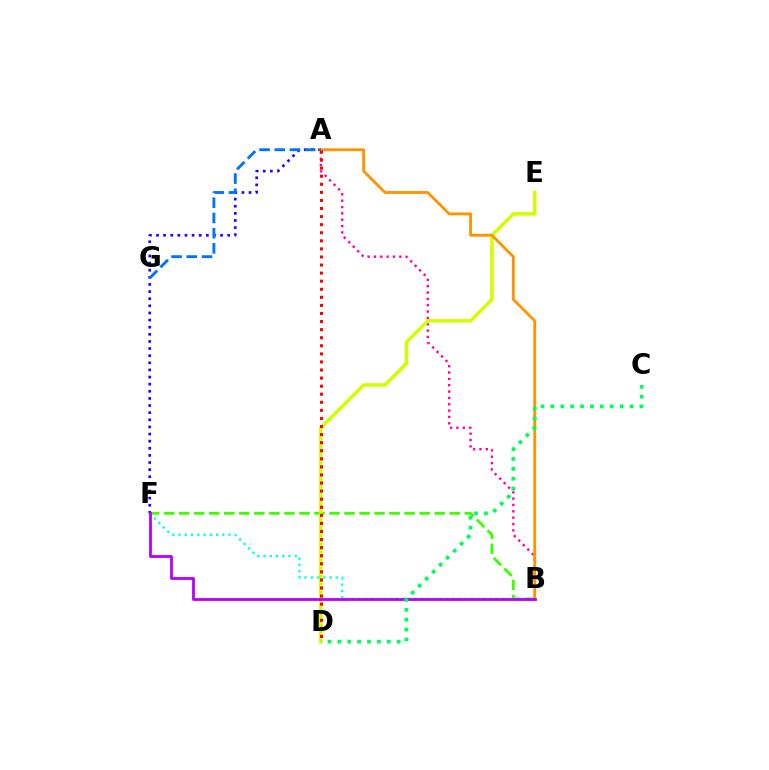{('B', 'F'): [{'color': '#3dff00', 'line_style': 'dashed', 'thickness': 2.04}, {'color': '#00fff6', 'line_style': 'dotted', 'thickness': 1.7}, {'color': '#b900ff', 'line_style': 'solid', 'thickness': 2.02}], ('A', 'B'): [{'color': '#ff00ac', 'line_style': 'dotted', 'thickness': 1.72}, {'color': '#ff9400', 'line_style': 'solid', 'thickness': 2.05}], ('D', 'E'): [{'color': '#d1ff00', 'line_style': 'solid', 'thickness': 2.54}], ('A', 'F'): [{'color': '#2500ff', 'line_style': 'dotted', 'thickness': 1.93}], ('A', 'D'): [{'color': '#ff0000', 'line_style': 'dotted', 'thickness': 2.19}], ('A', 'G'): [{'color': '#0074ff', 'line_style': 'dashed', 'thickness': 2.07}], ('C', 'D'): [{'color': '#00ff5c', 'line_style': 'dotted', 'thickness': 2.69}]}